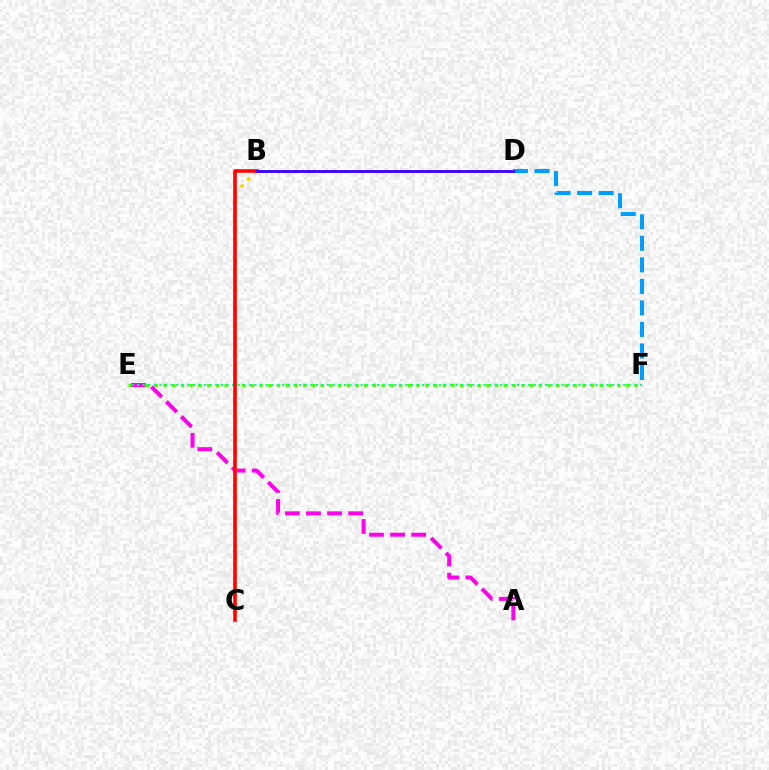{('E', 'F'): [{'color': '#4fff00', 'line_style': 'dotted', 'thickness': 2.37}, {'color': '#00ff86', 'line_style': 'dotted', 'thickness': 1.52}], ('A', 'E'): [{'color': '#ff00ed', 'line_style': 'dashed', 'thickness': 2.87}], ('B', 'C'): [{'color': '#ffd500', 'line_style': 'dotted', 'thickness': 2.6}, {'color': '#ff0000', 'line_style': 'solid', 'thickness': 2.56}], ('D', 'F'): [{'color': '#009eff', 'line_style': 'dashed', 'thickness': 2.93}], ('B', 'D'): [{'color': '#3700ff', 'line_style': 'solid', 'thickness': 2.05}]}